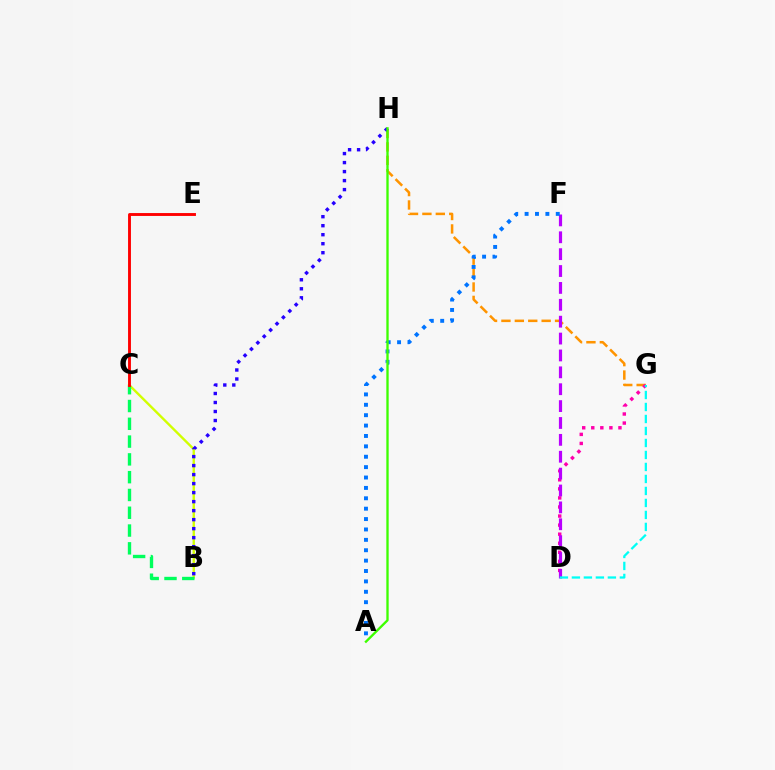{('B', 'C'): [{'color': '#d1ff00', 'line_style': 'solid', 'thickness': 1.71}, {'color': '#00ff5c', 'line_style': 'dashed', 'thickness': 2.42}], ('G', 'H'): [{'color': '#ff9400', 'line_style': 'dashed', 'thickness': 1.82}], ('B', 'H'): [{'color': '#2500ff', 'line_style': 'dotted', 'thickness': 2.45}], ('C', 'E'): [{'color': '#ff0000', 'line_style': 'solid', 'thickness': 2.08}], ('D', 'G'): [{'color': '#ff00ac', 'line_style': 'dotted', 'thickness': 2.46}, {'color': '#00fff6', 'line_style': 'dashed', 'thickness': 1.63}], ('D', 'F'): [{'color': '#b900ff', 'line_style': 'dashed', 'thickness': 2.29}], ('A', 'F'): [{'color': '#0074ff', 'line_style': 'dotted', 'thickness': 2.82}], ('A', 'H'): [{'color': '#3dff00', 'line_style': 'solid', 'thickness': 1.68}]}